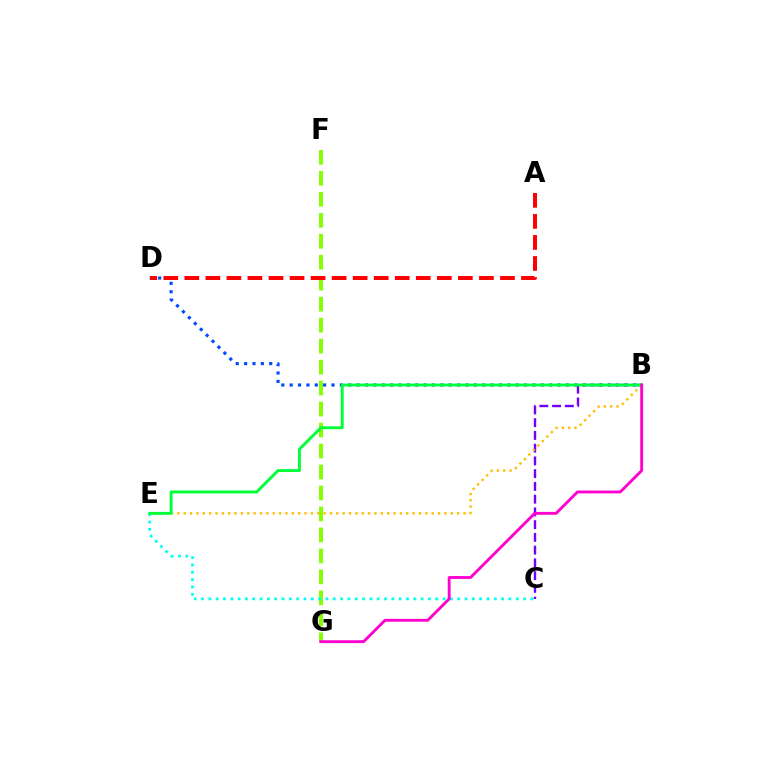{('F', 'G'): [{'color': '#84ff00', 'line_style': 'dashed', 'thickness': 2.85}], ('C', 'E'): [{'color': '#00fff6', 'line_style': 'dotted', 'thickness': 1.99}], ('B', 'D'): [{'color': '#004bff', 'line_style': 'dotted', 'thickness': 2.27}], ('B', 'C'): [{'color': '#7200ff', 'line_style': 'dashed', 'thickness': 1.73}], ('B', 'E'): [{'color': '#ffbd00', 'line_style': 'dotted', 'thickness': 1.73}, {'color': '#00ff39', 'line_style': 'solid', 'thickness': 2.1}], ('A', 'D'): [{'color': '#ff0000', 'line_style': 'dashed', 'thickness': 2.86}], ('B', 'G'): [{'color': '#ff00cf', 'line_style': 'solid', 'thickness': 2.07}]}